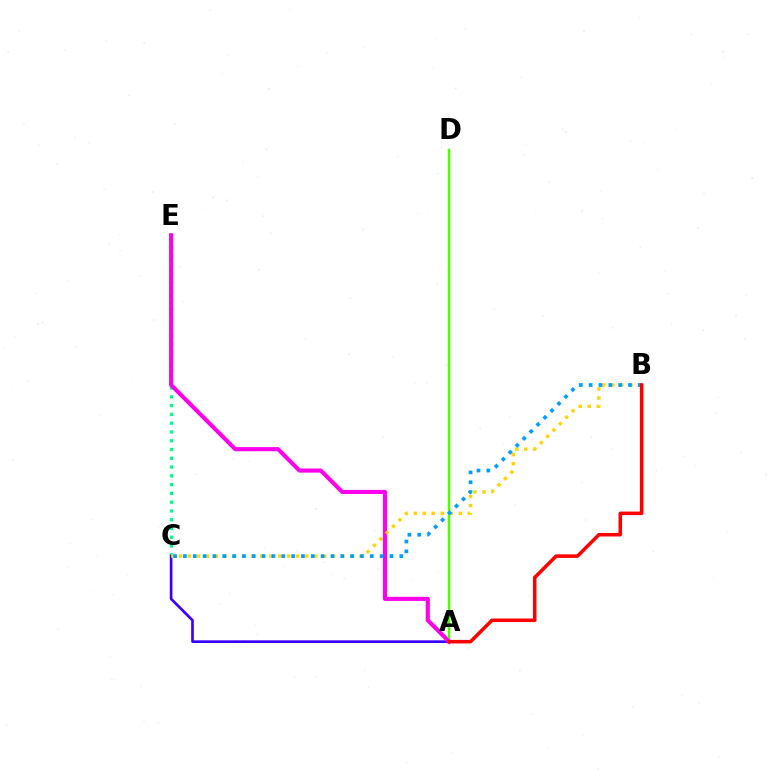{('A', 'D'): [{'color': '#4fff00', 'line_style': 'solid', 'thickness': 1.78}], ('C', 'E'): [{'color': '#00ff86', 'line_style': 'dotted', 'thickness': 2.39}], ('A', 'C'): [{'color': '#3700ff', 'line_style': 'solid', 'thickness': 1.92}], ('A', 'E'): [{'color': '#ff00ed', 'line_style': 'solid', 'thickness': 2.96}], ('B', 'C'): [{'color': '#ffd500', 'line_style': 'dotted', 'thickness': 2.45}, {'color': '#009eff', 'line_style': 'dotted', 'thickness': 2.67}], ('A', 'B'): [{'color': '#ff0000', 'line_style': 'solid', 'thickness': 2.54}]}